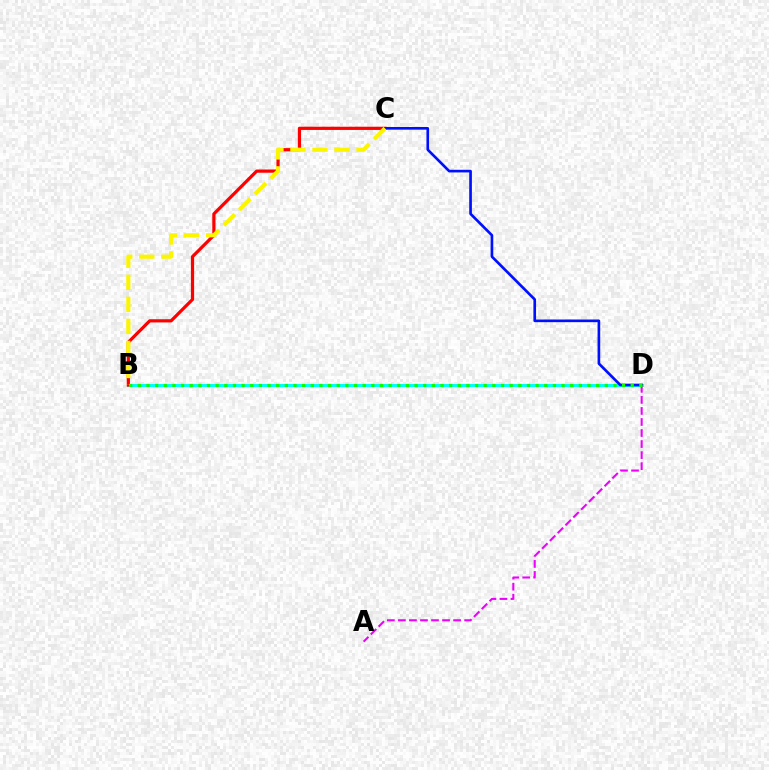{('B', 'D'): [{'color': '#00fff6', 'line_style': 'solid', 'thickness': 2.19}, {'color': '#08ff00', 'line_style': 'dotted', 'thickness': 2.35}], ('B', 'C'): [{'color': '#ff0000', 'line_style': 'solid', 'thickness': 2.31}, {'color': '#fcf500', 'line_style': 'dashed', 'thickness': 3.0}], ('C', 'D'): [{'color': '#0010ff', 'line_style': 'solid', 'thickness': 1.92}], ('A', 'D'): [{'color': '#ee00ff', 'line_style': 'dashed', 'thickness': 1.5}]}